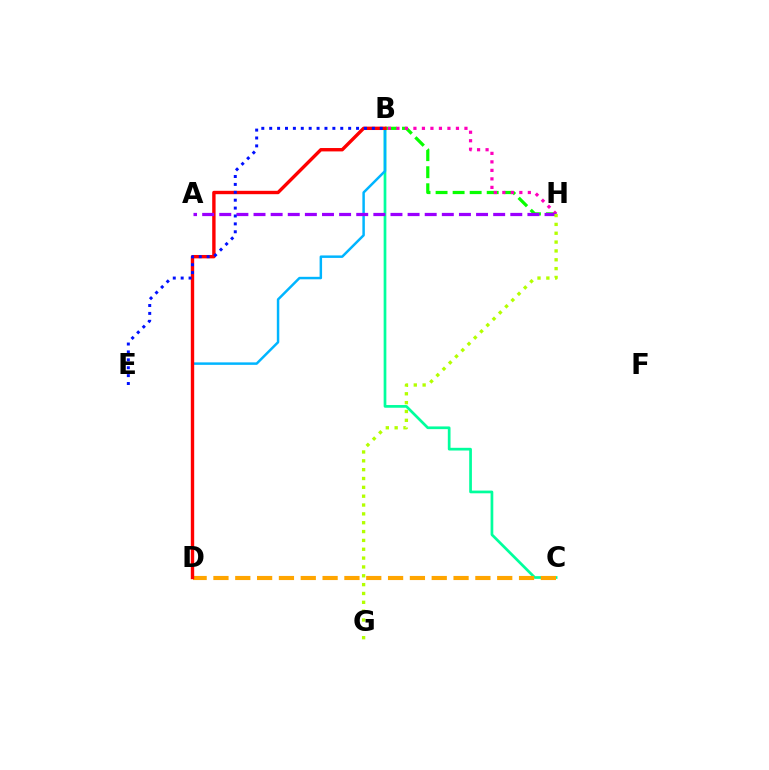{('B', 'C'): [{'color': '#00ff9d', 'line_style': 'solid', 'thickness': 1.95}], ('B', 'H'): [{'color': '#08ff00', 'line_style': 'dashed', 'thickness': 2.32}, {'color': '#ff00bd', 'line_style': 'dotted', 'thickness': 2.31}], ('B', 'D'): [{'color': '#00b5ff', 'line_style': 'solid', 'thickness': 1.79}, {'color': '#ff0000', 'line_style': 'solid', 'thickness': 2.44}], ('C', 'D'): [{'color': '#ffa500', 'line_style': 'dashed', 'thickness': 2.97}], ('A', 'H'): [{'color': '#9b00ff', 'line_style': 'dashed', 'thickness': 2.33}], ('G', 'H'): [{'color': '#b3ff00', 'line_style': 'dotted', 'thickness': 2.4}], ('B', 'E'): [{'color': '#0010ff', 'line_style': 'dotted', 'thickness': 2.15}]}